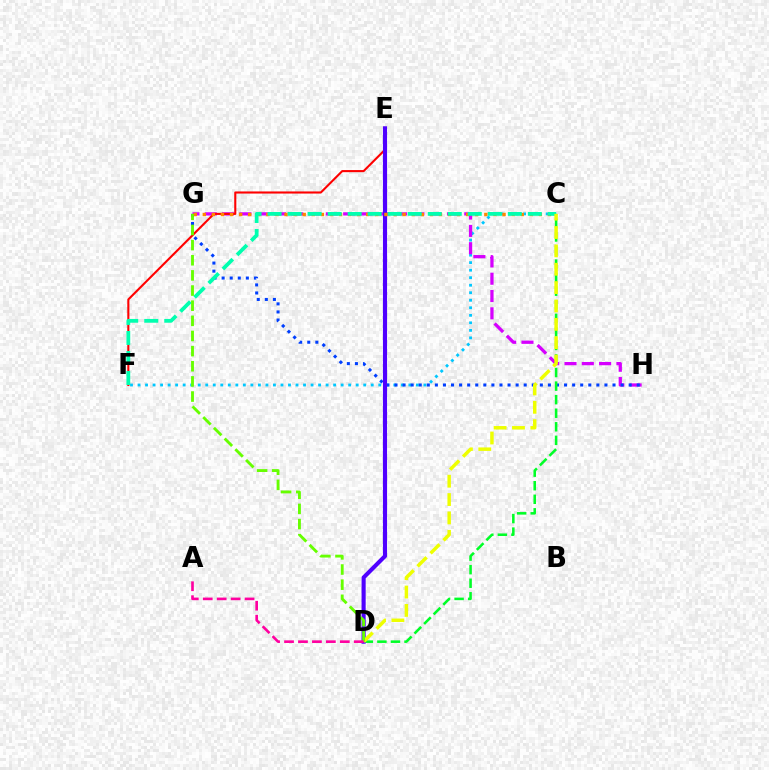{('C', 'F'): [{'color': '#00c7ff', 'line_style': 'dotted', 'thickness': 2.04}, {'color': '#00ffaf', 'line_style': 'dashed', 'thickness': 2.72}], ('G', 'H'): [{'color': '#d600ff', 'line_style': 'dashed', 'thickness': 2.35}, {'color': '#003fff', 'line_style': 'dotted', 'thickness': 2.19}], ('E', 'F'): [{'color': '#ff0000', 'line_style': 'solid', 'thickness': 1.51}], ('C', 'D'): [{'color': '#00ff27', 'line_style': 'dashed', 'thickness': 1.84}, {'color': '#eeff00', 'line_style': 'dashed', 'thickness': 2.49}], ('D', 'E'): [{'color': '#4f00ff', 'line_style': 'solid', 'thickness': 2.96}], ('C', 'G'): [{'color': '#ff8800', 'line_style': 'dotted', 'thickness': 2.47}], ('D', 'G'): [{'color': '#66ff00', 'line_style': 'dashed', 'thickness': 2.06}], ('A', 'D'): [{'color': '#ff00a0', 'line_style': 'dashed', 'thickness': 1.89}]}